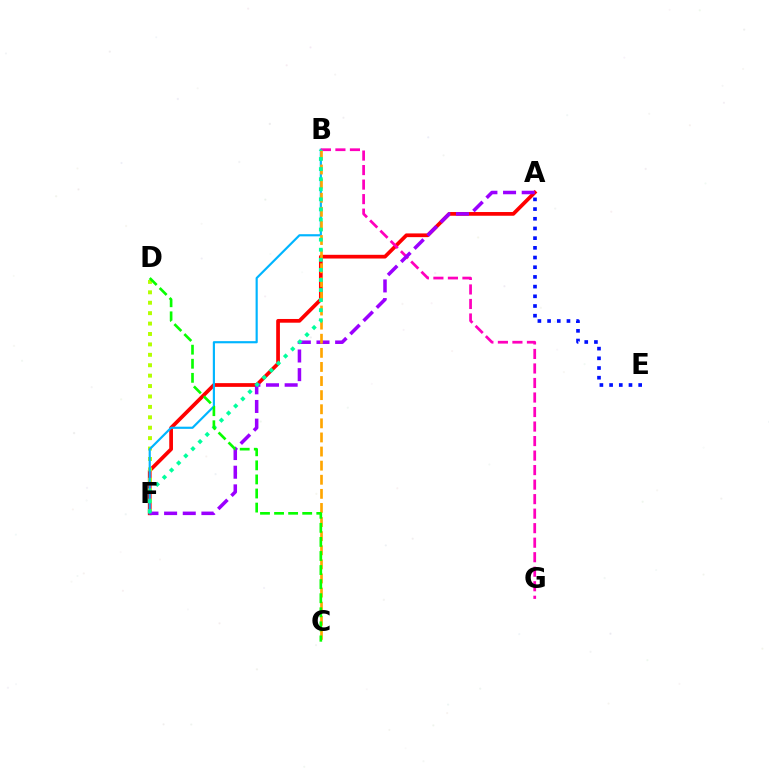{('A', 'F'): [{'color': '#ff0000', 'line_style': 'solid', 'thickness': 2.68}, {'color': '#9b00ff', 'line_style': 'dashed', 'thickness': 2.53}], ('D', 'F'): [{'color': '#b3ff00', 'line_style': 'dotted', 'thickness': 2.83}], ('B', 'F'): [{'color': '#00b5ff', 'line_style': 'solid', 'thickness': 1.56}, {'color': '#00ff9d', 'line_style': 'dotted', 'thickness': 2.74}], ('B', 'G'): [{'color': '#ff00bd', 'line_style': 'dashed', 'thickness': 1.97}], ('A', 'E'): [{'color': '#0010ff', 'line_style': 'dotted', 'thickness': 2.63}], ('B', 'C'): [{'color': '#ffa500', 'line_style': 'dashed', 'thickness': 1.92}], ('C', 'D'): [{'color': '#08ff00', 'line_style': 'dashed', 'thickness': 1.91}]}